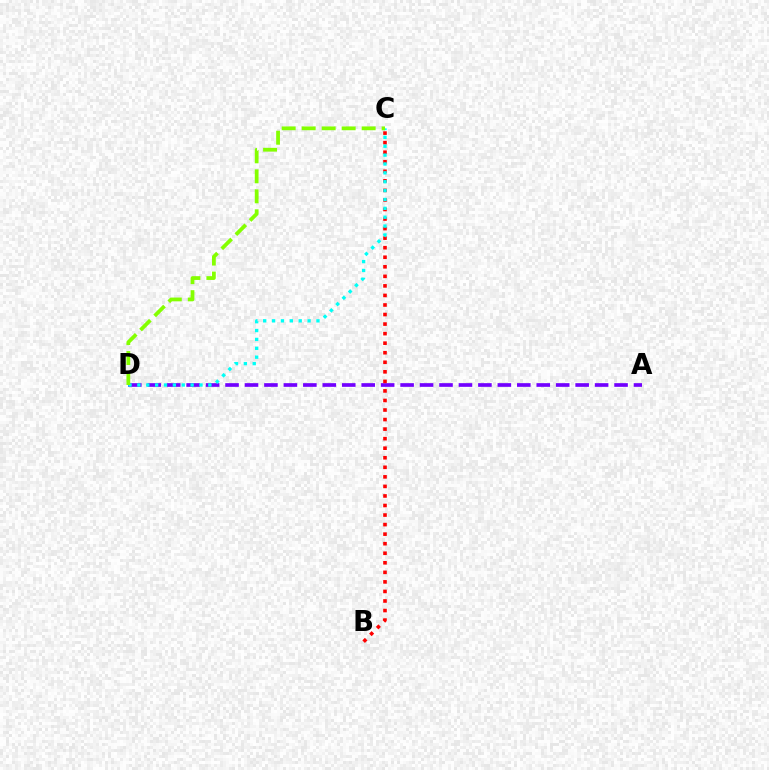{('A', 'D'): [{'color': '#7200ff', 'line_style': 'dashed', 'thickness': 2.64}], ('B', 'C'): [{'color': '#ff0000', 'line_style': 'dotted', 'thickness': 2.59}], ('C', 'D'): [{'color': '#00fff6', 'line_style': 'dotted', 'thickness': 2.41}, {'color': '#84ff00', 'line_style': 'dashed', 'thickness': 2.72}]}